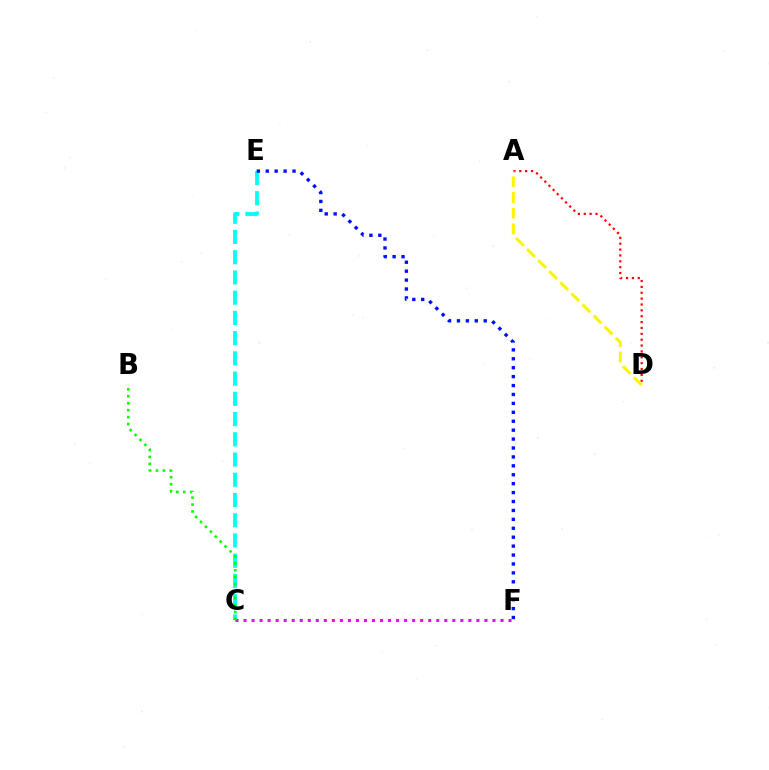{('C', 'F'): [{'color': '#ee00ff', 'line_style': 'dotted', 'thickness': 2.18}], ('A', 'D'): [{'color': '#ff0000', 'line_style': 'dotted', 'thickness': 1.59}, {'color': '#fcf500', 'line_style': 'dashed', 'thickness': 2.13}], ('C', 'E'): [{'color': '#00fff6', 'line_style': 'dashed', 'thickness': 2.75}], ('B', 'C'): [{'color': '#08ff00', 'line_style': 'dotted', 'thickness': 1.89}], ('E', 'F'): [{'color': '#0010ff', 'line_style': 'dotted', 'thickness': 2.42}]}